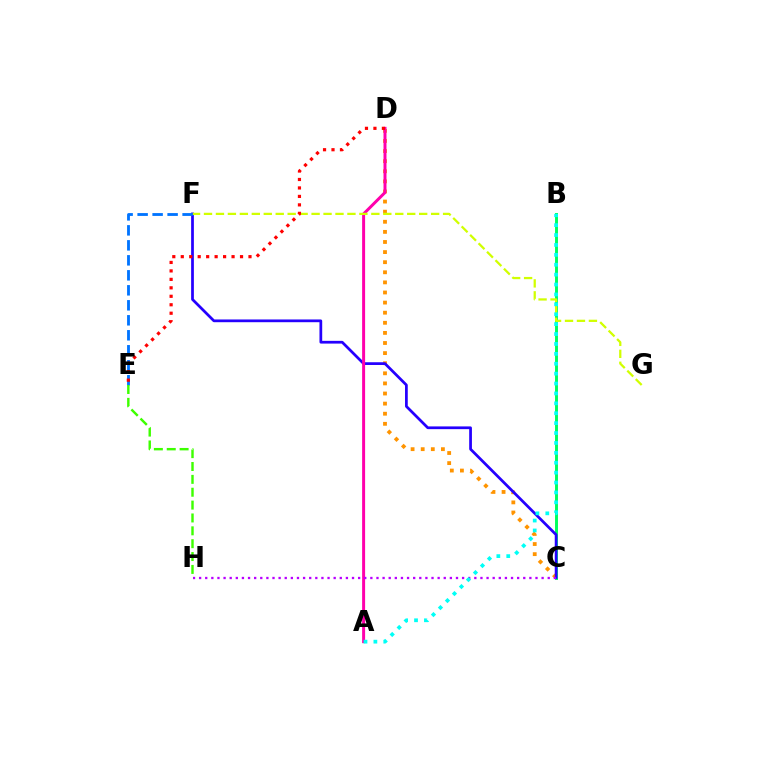{('C', 'D'): [{'color': '#ff9400', 'line_style': 'dotted', 'thickness': 2.74}], ('B', 'C'): [{'color': '#00ff5c', 'line_style': 'solid', 'thickness': 2.12}], ('C', 'F'): [{'color': '#2500ff', 'line_style': 'solid', 'thickness': 1.97}], ('A', 'D'): [{'color': '#ff00ac', 'line_style': 'solid', 'thickness': 2.15}], ('F', 'G'): [{'color': '#d1ff00', 'line_style': 'dashed', 'thickness': 1.62}], ('C', 'H'): [{'color': '#b900ff', 'line_style': 'dotted', 'thickness': 1.66}], ('E', 'F'): [{'color': '#0074ff', 'line_style': 'dashed', 'thickness': 2.04}], ('D', 'E'): [{'color': '#ff0000', 'line_style': 'dotted', 'thickness': 2.3}], ('A', 'B'): [{'color': '#00fff6', 'line_style': 'dotted', 'thickness': 2.69}], ('E', 'H'): [{'color': '#3dff00', 'line_style': 'dashed', 'thickness': 1.75}]}